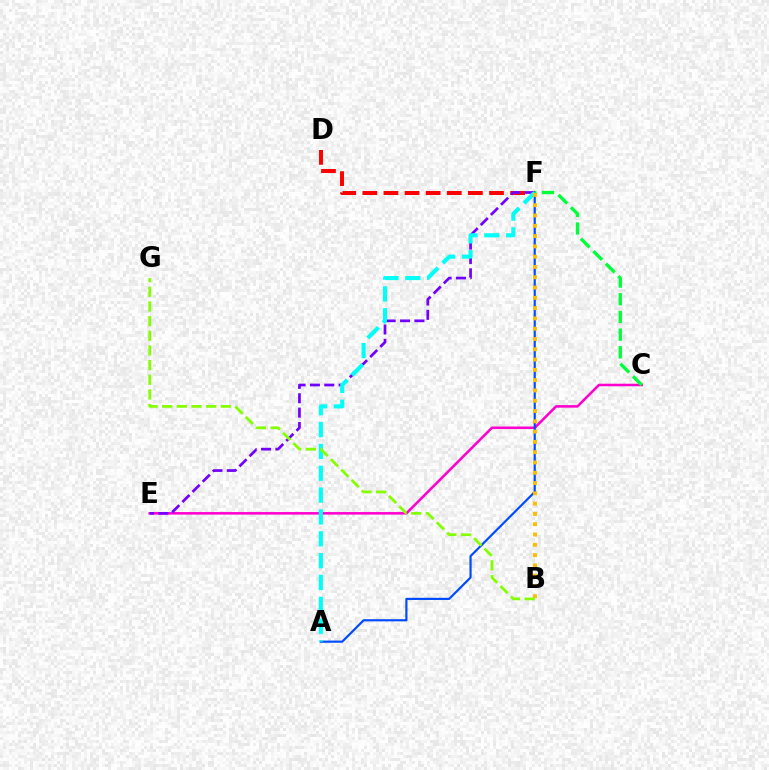{('C', 'E'): [{'color': '#ff00cf', 'line_style': 'solid', 'thickness': 1.83}], ('A', 'F'): [{'color': '#004bff', 'line_style': 'solid', 'thickness': 1.57}, {'color': '#00fff6', 'line_style': 'dashed', 'thickness': 2.97}], ('D', 'F'): [{'color': '#ff0000', 'line_style': 'dashed', 'thickness': 2.87}], ('E', 'F'): [{'color': '#7200ff', 'line_style': 'dashed', 'thickness': 1.95}], ('C', 'F'): [{'color': '#00ff39', 'line_style': 'dashed', 'thickness': 2.4}], ('B', 'F'): [{'color': '#ffbd00', 'line_style': 'dotted', 'thickness': 2.8}], ('B', 'G'): [{'color': '#84ff00', 'line_style': 'dashed', 'thickness': 1.99}]}